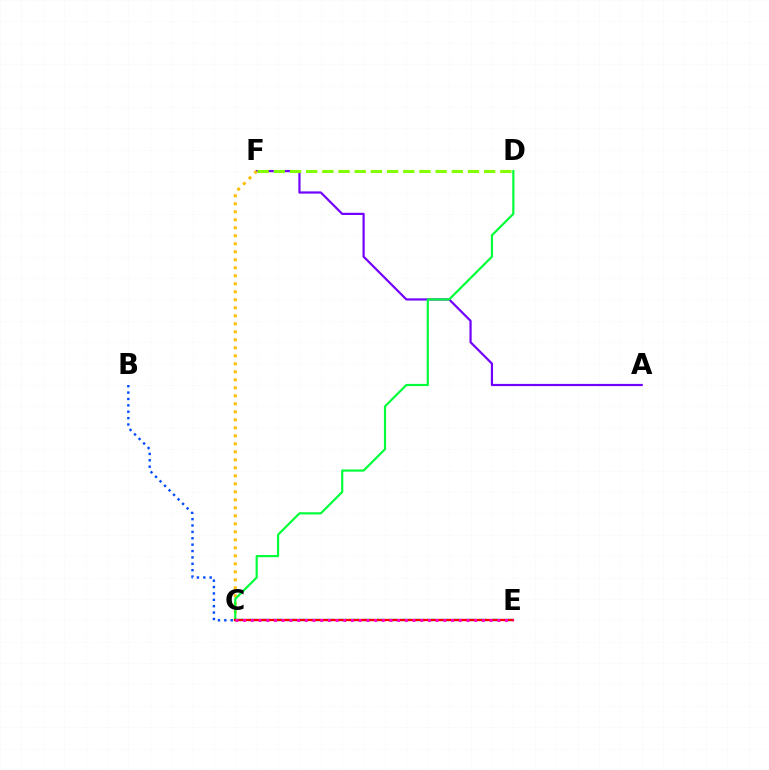{('C', 'E'): [{'color': '#00fff6', 'line_style': 'dashed', 'thickness': 1.74}, {'color': '#ff0000', 'line_style': 'solid', 'thickness': 1.68}, {'color': '#ff00cf', 'line_style': 'dotted', 'thickness': 2.09}], ('A', 'F'): [{'color': '#7200ff', 'line_style': 'solid', 'thickness': 1.59}], ('C', 'F'): [{'color': '#ffbd00', 'line_style': 'dotted', 'thickness': 2.17}], ('C', 'D'): [{'color': '#00ff39', 'line_style': 'solid', 'thickness': 1.57}], ('D', 'F'): [{'color': '#84ff00', 'line_style': 'dashed', 'thickness': 2.2}], ('B', 'C'): [{'color': '#004bff', 'line_style': 'dotted', 'thickness': 1.73}]}